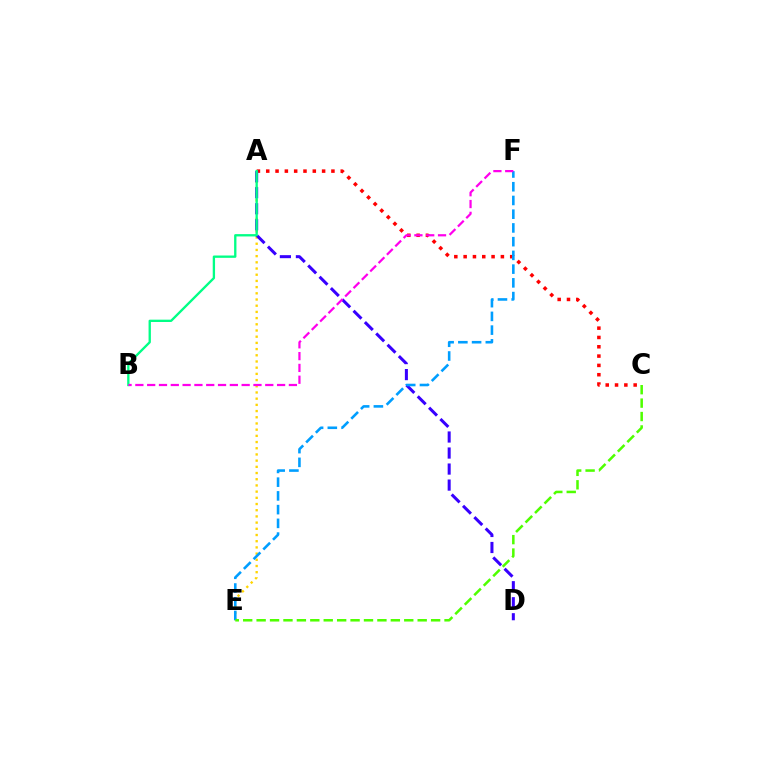{('A', 'E'): [{'color': '#ffd500', 'line_style': 'dotted', 'thickness': 1.68}], ('A', 'C'): [{'color': '#ff0000', 'line_style': 'dotted', 'thickness': 2.53}], ('A', 'D'): [{'color': '#3700ff', 'line_style': 'dashed', 'thickness': 2.18}], ('E', 'F'): [{'color': '#009eff', 'line_style': 'dashed', 'thickness': 1.87}], ('A', 'B'): [{'color': '#00ff86', 'line_style': 'solid', 'thickness': 1.67}], ('B', 'F'): [{'color': '#ff00ed', 'line_style': 'dashed', 'thickness': 1.6}], ('C', 'E'): [{'color': '#4fff00', 'line_style': 'dashed', 'thickness': 1.82}]}